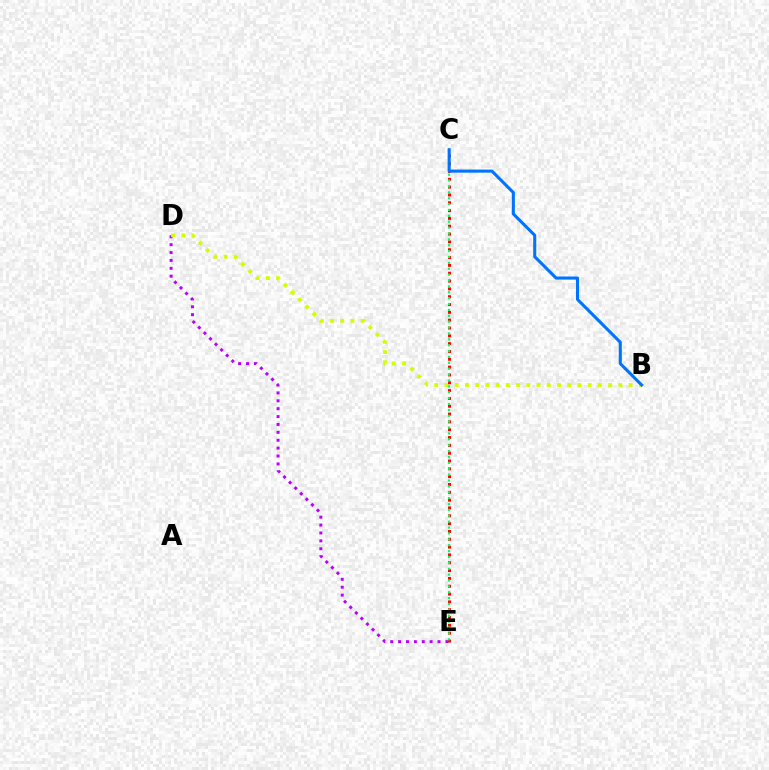{('D', 'E'): [{'color': '#b900ff', 'line_style': 'dotted', 'thickness': 2.14}], ('B', 'D'): [{'color': '#d1ff00', 'line_style': 'dotted', 'thickness': 2.78}], ('C', 'E'): [{'color': '#ff0000', 'line_style': 'dotted', 'thickness': 2.13}, {'color': '#00ff5c', 'line_style': 'dotted', 'thickness': 1.6}], ('B', 'C'): [{'color': '#0074ff', 'line_style': 'solid', 'thickness': 2.22}]}